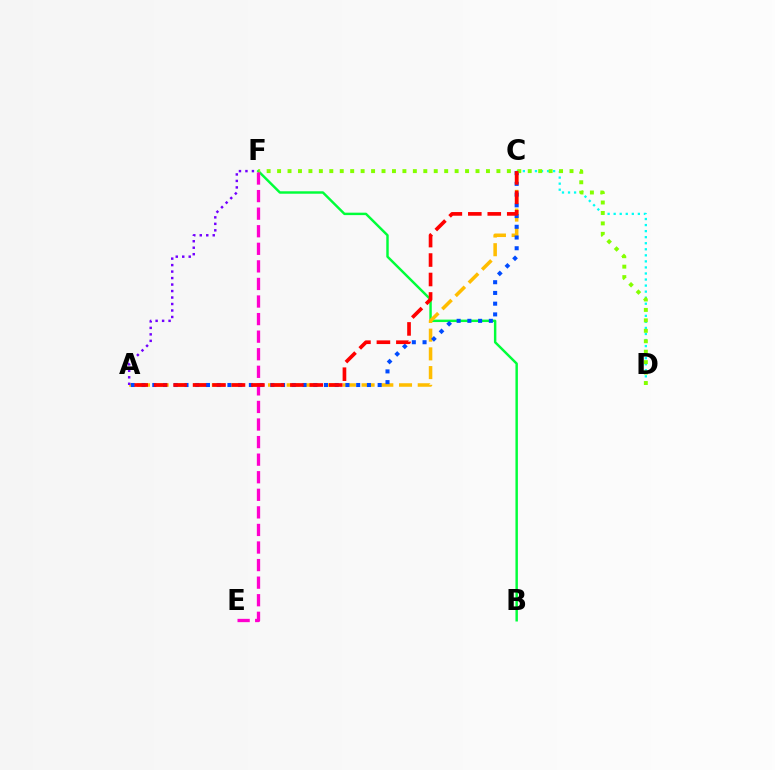{('C', 'D'): [{'color': '#00fff6', 'line_style': 'dotted', 'thickness': 1.64}], ('B', 'F'): [{'color': '#00ff39', 'line_style': 'solid', 'thickness': 1.76}], ('A', 'C'): [{'color': '#ffbd00', 'line_style': 'dashed', 'thickness': 2.54}, {'color': '#004bff', 'line_style': 'dotted', 'thickness': 2.92}, {'color': '#ff0000', 'line_style': 'dashed', 'thickness': 2.64}], ('D', 'F'): [{'color': '#84ff00', 'line_style': 'dotted', 'thickness': 2.84}], ('E', 'F'): [{'color': '#ff00cf', 'line_style': 'dashed', 'thickness': 2.39}], ('A', 'F'): [{'color': '#7200ff', 'line_style': 'dotted', 'thickness': 1.76}]}